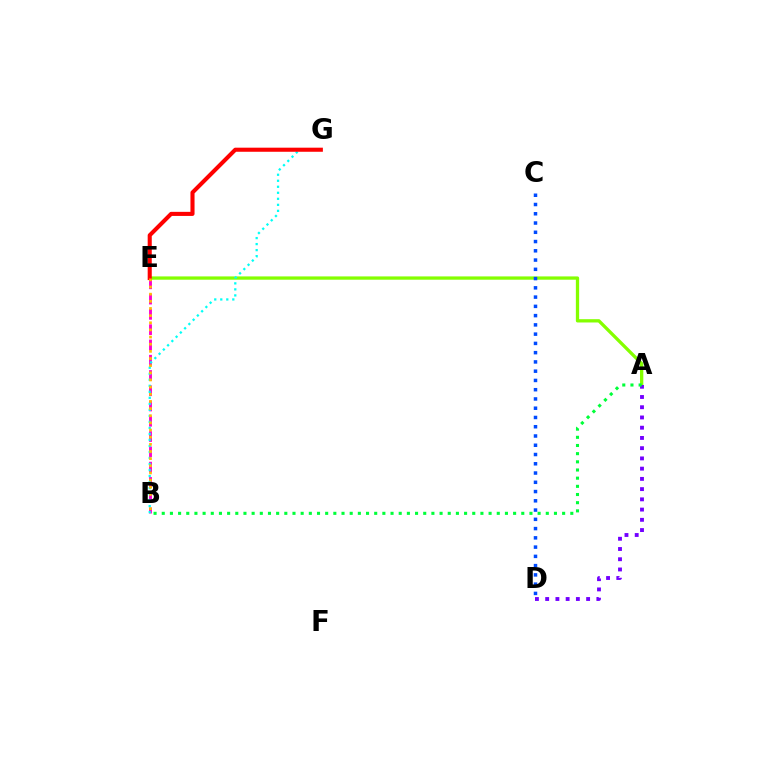{('A', 'E'): [{'color': '#84ff00', 'line_style': 'solid', 'thickness': 2.37}], ('C', 'D'): [{'color': '#004bff', 'line_style': 'dotted', 'thickness': 2.52}], ('A', 'D'): [{'color': '#7200ff', 'line_style': 'dotted', 'thickness': 2.78}], ('A', 'B'): [{'color': '#00ff39', 'line_style': 'dotted', 'thickness': 2.22}], ('B', 'E'): [{'color': '#ff00cf', 'line_style': 'dashed', 'thickness': 2.07}, {'color': '#ffbd00', 'line_style': 'dotted', 'thickness': 1.94}], ('B', 'G'): [{'color': '#00fff6', 'line_style': 'dotted', 'thickness': 1.63}], ('E', 'G'): [{'color': '#ff0000', 'line_style': 'solid', 'thickness': 2.94}]}